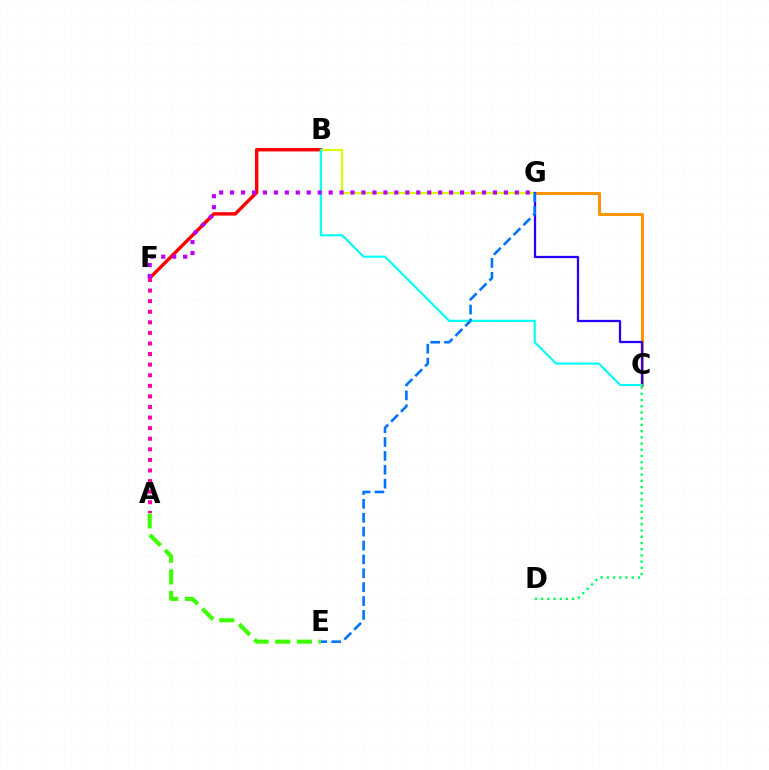{('B', 'F'): [{'color': '#ff0000', 'line_style': 'solid', 'thickness': 2.45}], ('B', 'G'): [{'color': '#d1ff00', 'line_style': 'solid', 'thickness': 1.55}], ('C', 'G'): [{'color': '#ff9400', 'line_style': 'solid', 'thickness': 2.15}, {'color': '#2500ff', 'line_style': 'solid', 'thickness': 1.63}], ('C', 'D'): [{'color': '#00ff5c', 'line_style': 'dotted', 'thickness': 1.69}], ('B', 'C'): [{'color': '#00fff6', 'line_style': 'solid', 'thickness': 1.54}], ('F', 'G'): [{'color': '#b900ff', 'line_style': 'dotted', 'thickness': 2.98}], ('A', 'E'): [{'color': '#3dff00', 'line_style': 'dashed', 'thickness': 2.94}], ('A', 'F'): [{'color': '#ff00ac', 'line_style': 'dotted', 'thickness': 2.88}], ('E', 'G'): [{'color': '#0074ff', 'line_style': 'dashed', 'thickness': 1.89}]}